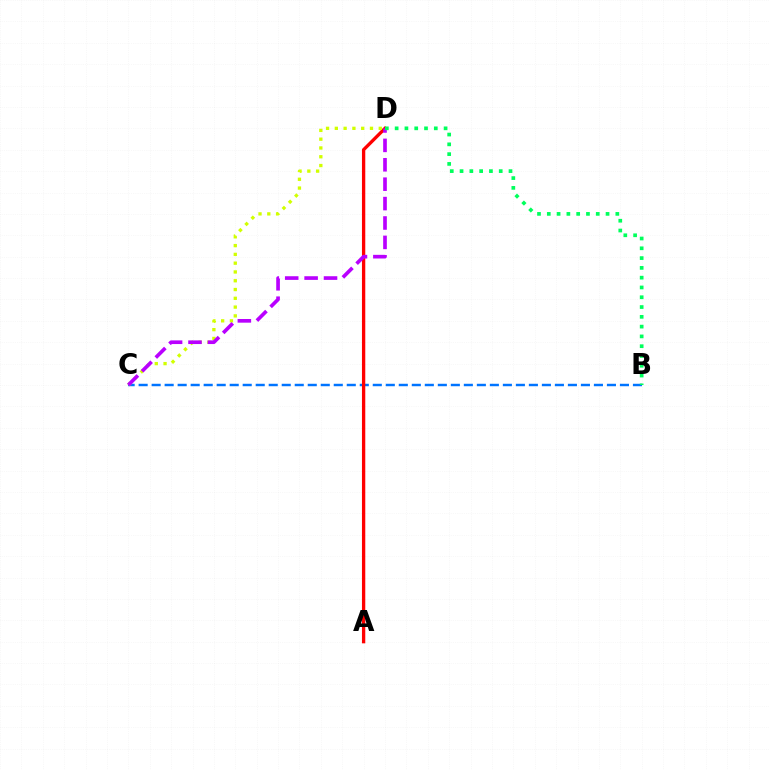{('B', 'C'): [{'color': '#0074ff', 'line_style': 'dashed', 'thickness': 1.77}], ('A', 'D'): [{'color': '#ff0000', 'line_style': 'solid', 'thickness': 2.39}], ('C', 'D'): [{'color': '#d1ff00', 'line_style': 'dotted', 'thickness': 2.39}, {'color': '#b900ff', 'line_style': 'dashed', 'thickness': 2.64}], ('B', 'D'): [{'color': '#00ff5c', 'line_style': 'dotted', 'thickness': 2.66}]}